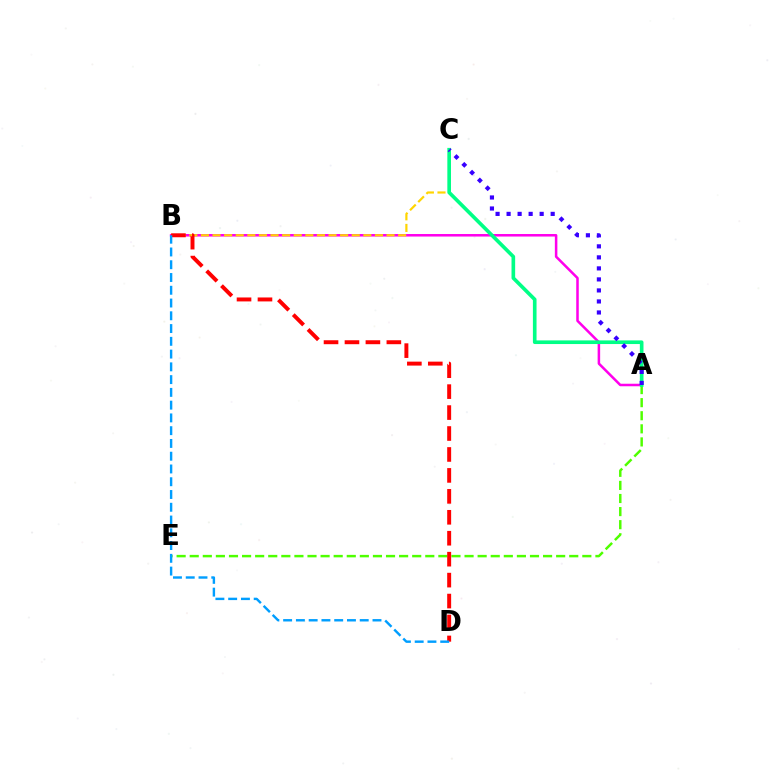{('A', 'B'): [{'color': '#ff00ed', 'line_style': 'solid', 'thickness': 1.82}], ('B', 'C'): [{'color': '#ffd500', 'line_style': 'dashed', 'thickness': 1.58}], ('A', 'E'): [{'color': '#4fff00', 'line_style': 'dashed', 'thickness': 1.78}], ('B', 'D'): [{'color': '#ff0000', 'line_style': 'dashed', 'thickness': 2.85}, {'color': '#009eff', 'line_style': 'dashed', 'thickness': 1.73}], ('A', 'C'): [{'color': '#00ff86', 'line_style': 'solid', 'thickness': 2.62}, {'color': '#3700ff', 'line_style': 'dotted', 'thickness': 2.99}]}